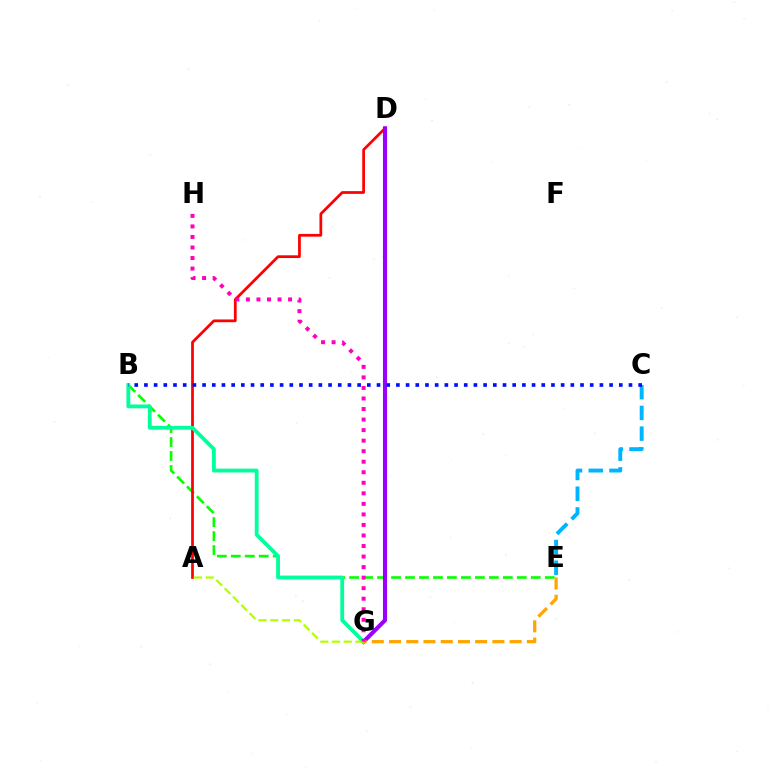{('B', 'E'): [{'color': '#08ff00', 'line_style': 'dashed', 'thickness': 1.9}], ('A', 'D'): [{'color': '#ff0000', 'line_style': 'solid', 'thickness': 1.97}], ('C', 'E'): [{'color': '#00b5ff', 'line_style': 'dashed', 'thickness': 2.81}], ('D', 'G'): [{'color': '#9b00ff', 'line_style': 'solid', 'thickness': 2.95}], ('B', 'G'): [{'color': '#00ff9d', 'line_style': 'solid', 'thickness': 2.75}], ('A', 'G'): [{'color': '#b3ff00', 'line_style': 'dashed', 'thickness': 1.6}], ('E', 'G'): [{'color': '#ffa500', 'line_style': 'dashed', 'thickness': 2.34}], ('B', 'C'): [{'color': '#0010ff', 'line_style': 'dotted', 'thickness': 2.63}], ('G', 'H'): [{'color': '#ff00bd', 'line_style': 'dotted', 'thickness': 2.86}]}